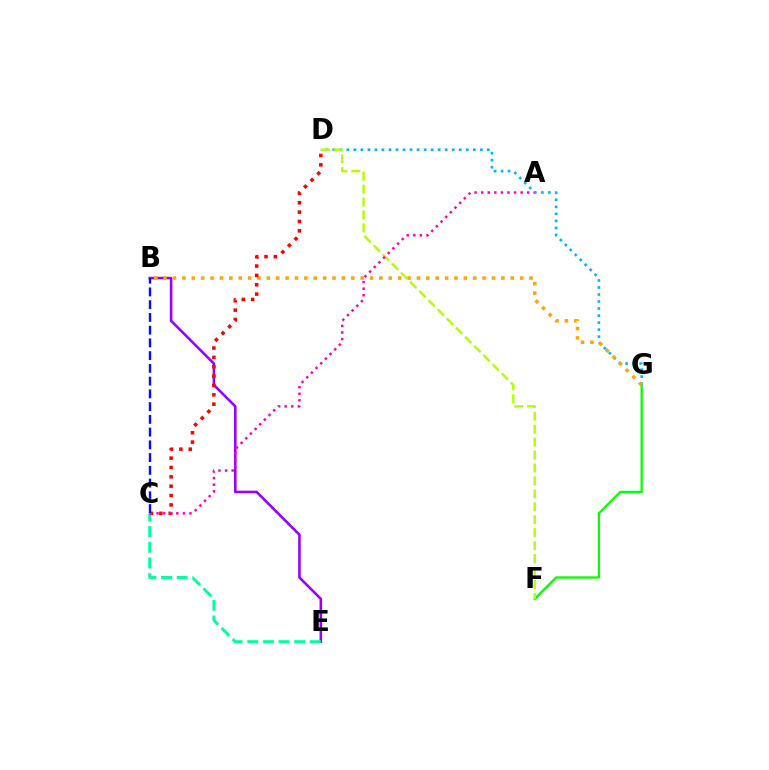{('B', 'E'): [{'color': '#9b00ff', 'line_style': 'solid', 'thickness': 1.86}], ('C', 'E'): [{'color': '#00ff9d', 'line_style': 'dashed', 'thickness': 2.13}], ('F', 'G'): [{'color': '#08ff00', 'line_style': 'solid', 'thickness': 1.66}], ('D', 'G'): [{'color': '#00b5ff', 'line_style': 'dotted', 'thickness': 1.91}], ('B', 'G'): [{'color': '#ffa500', 'line_style': 'dotted', 'thickness': 2.55}], ('C', 'D'): [{'color': '#ff0000', 'line_style': 'dotted', 'thickness': 2.54}], ('D', 'F'): [{'color': '#b3ff00', 'line_style': 'dashed', 'thickness': 1.76}], ('A', 'C'): [{'color': '#ff00bd', 'line_style': 'dotted', 'thickness': 1.79}], ('B', 'C'): [{'color': '#0010ff', 'line_style': 'dashed', 'thickness': 1.73}]}